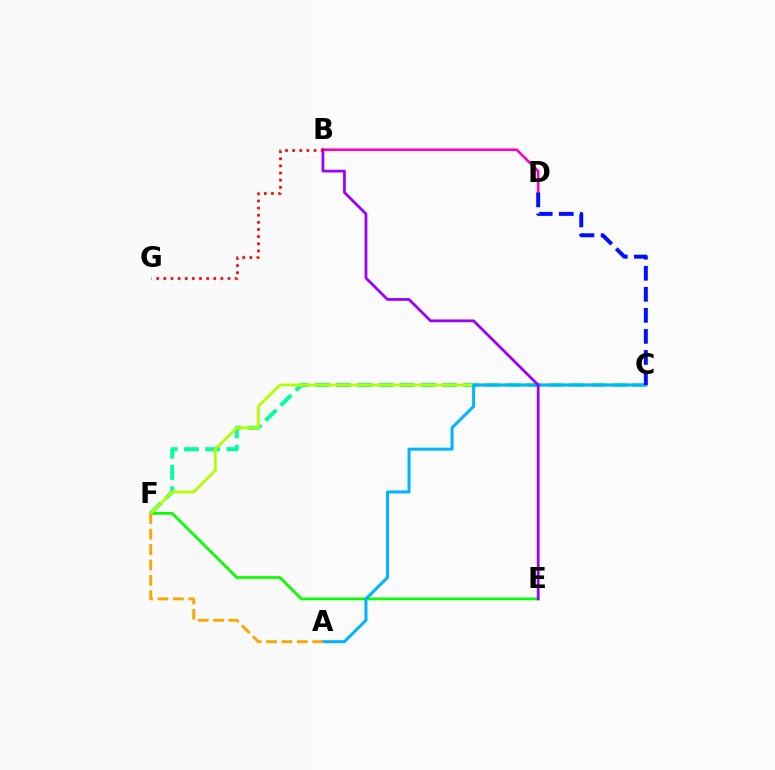{('C', 'F'): [{'color': '#00ff9d', 'line_style': 'dashed', 'thickness': 2.88}, {'color': '#b3ff00', 'line_style': 'solid', 'thickness': 2.01}], ('E', 'F'): [{'color': '#08ff00', 'line_style': 'solid', 'thickness': 1.99}], ('B', 'D'): [{'color': '#ff00bd', 'line_style': 'solid', 'thickness': 1.87}], ('A', 'C'): [{'color': '#00b5ff', 'line_style': 'solid', 'thickness': 2.17}], ('B', 'E'): [{'color': '#9b00ff', 'line_style': 'solid', 'thickness': 1.98}], ('C', 'D'): [{'color': '#0010ff', 'line_style': 'dashed', 'thickness': 2.86}], ('A', 'F'): [{'color': '#ffa500', 'line_style': 'dashed', 'thickness': 2.09}], ('B', 'G'): [{'color': '#ff0000', 'line_style': 'dotted', 'thickness': 1.94}]}